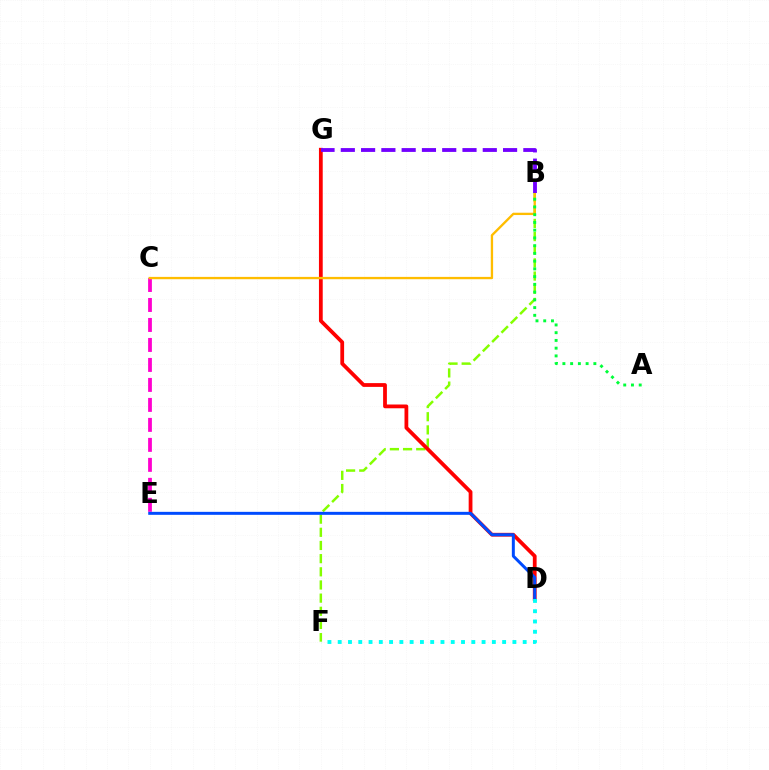{('B', 'F'): [{'color': '#84ff00', 'line_style': 'dashed', 'thickness': 1.79}], ('D', 'G'): [{'color': '#ff0000', 'line_style': 'solid', 'thickness': 2.72}], ('C', 'E'): [{'color': '#ff00cf', 'line_style': 'dashed', 'thickness': 2.72}], ('D', 'E'): [{'color': '#004bff', 'line_style': 'solid', 'thickness': 2.15}], ('D', 'F'): [{'color': '#00fff6', 'line_style': 'dotted', 'thickness': 2.79}], ('B', 'C'): [{'color': '#ffbd00', 'line_style': 'solid', 'thickness': 1.68}], ('A', 'B'): [{'color': '#00ff39', 'line_style': 'dotted', 'thickness': 2.1}], ('B', 'G'): [{'color': '#7200ff', 'line_style': 'dashed', 'thickness': 2.76}]}